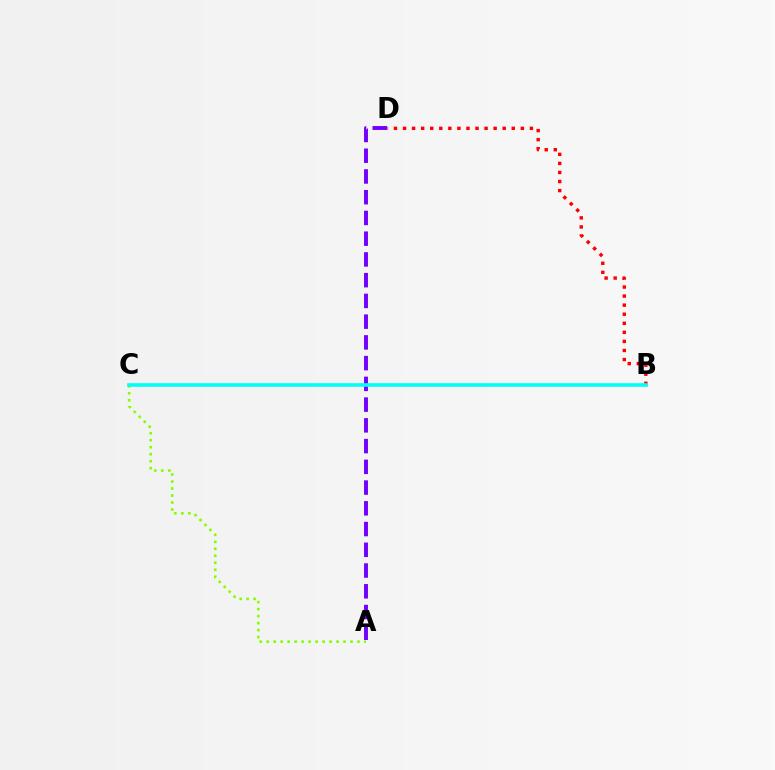{('B', 'D'): [{'color': '#ff0000', 'line_style': 'dotted', 'thickness': 2.46}], ('A', 'D'): [{'color': '#7200ff', 'line_style': 'dashed', 'thickness': 2.82}], ('A', 'C'): [{'color': '#84ff00', 'line_style': 'dotted', 'thickness': 1.9}], ('B', 'C'): [{'color': '#00fff6', 'line_style': 'solid', 'thickness': 2.6}]}